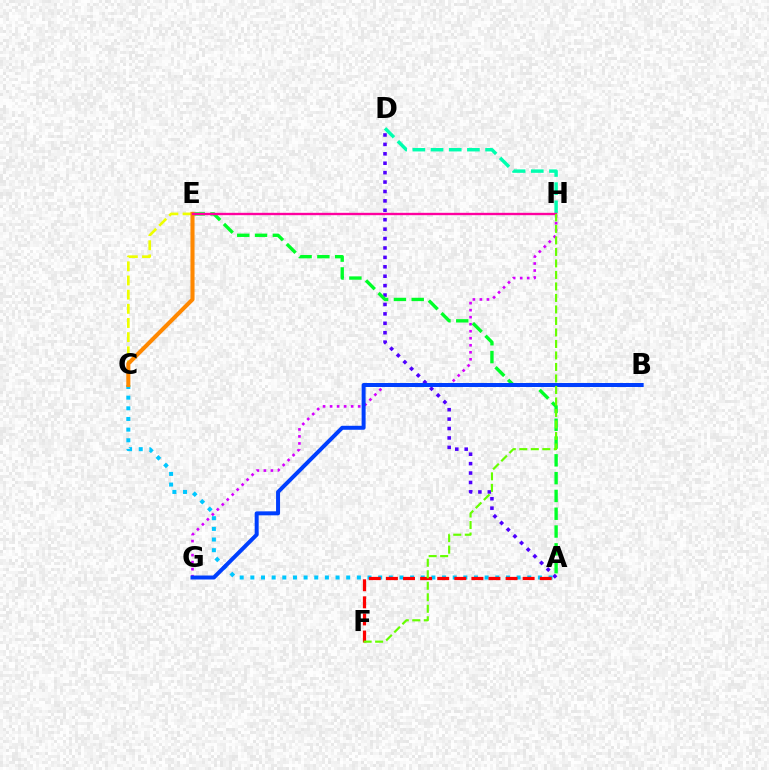{('C', 'E'): [{'color': '#eeff00', 'line_style': 'dashed', 'thickness': 1.92}, {'color': '#ff8800', 'line_style': 'solid', 'thickness': 2.93}], ('G', 'H'): [{'color': '#d600ff', 'line_style': 'dotted', 'thickness': 1.91}], ('A', 'D'): [{'color': '#4f00ff', 'line_style': 'dotted', 'thickness': 2.56}], ('A', 'C'): [{'color': '#00c7ff', 'line_style': 'dotted', 'thickness': 2.89}], ('A', 'E'): [{'color': '#00ff27', 'line_style': 'dashed', 'thickness': 2.42}], ('B', 'G'): [{'color': '#003fff', 'line_style': 'solid', 'thickness': 2.87}], ('D', 'H'): [{'color': '#00ffaf', 'line_style': 'dashed', 'thickness': 2.47}], ('A', 'F'): [{'color': '#ff0000', 'line_style': 'dashed', 'thickness': 2.32}], ('E', 'H'): [{'color': '#ff00a0', 'line_style': 'solid', 'thickness': 1.7}], ('F', 'H'): [{'color': '#66ff00', 'line_style': 'dashed', 'thickness': 1.56}]}